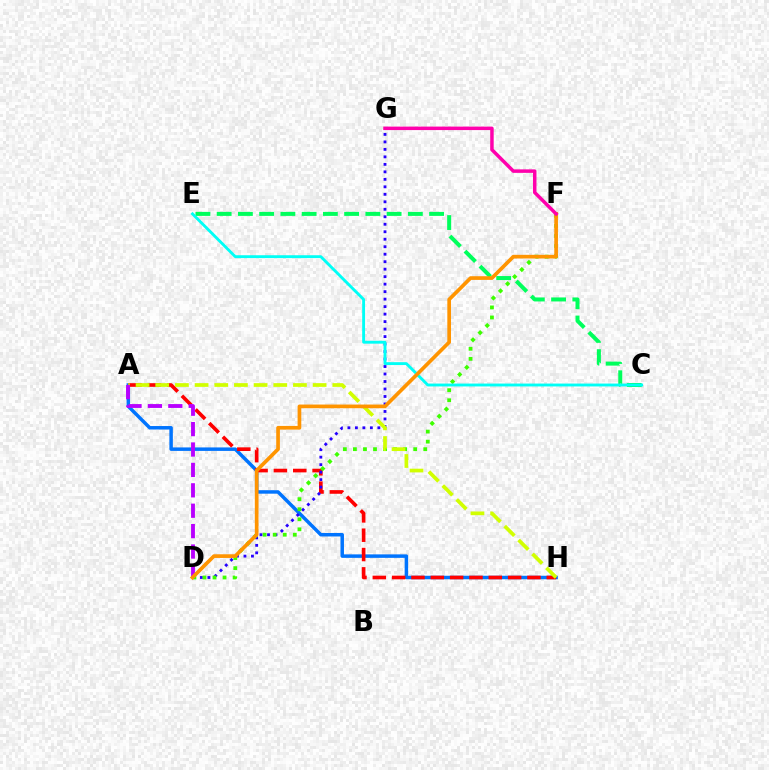{('C', 'E'): [{'color': '#00ff5c', 'line_style': 'dashed', 'thickness': 2.89}, {'color': '#00fff6', 'line_style': 'solid', 'thickness': 2.07}], ('A', 'H'): [{'color': '#0074ff', 'line_style': 'solid', 'thickness': 2.51}, {'color': '#ff0000', 'line_style': 'dashed', 'thickness': 2.63}, {'color': '#d1ff00', 'line_style': 'dashed', 'thickness': 2.67}], ('D', 'G'): [{'color': '#2500ff', 'line_style': 'dotted', 'thickness': 2.03}], ('D', 'F'): [{'color': '#3dff00', 'line_style': 'dotted', 'thickness': 2.73}, {'color': '#ff9400', 'line_style': 'solid', 'thickness': 2.65}], ('A', 'D'): [{'color': '#b900ff', 'line_style': 'dashed', 'thickness': 2.77}], ('F', 'G'): [{'color': '#ff00ac', 'line_style': 'solid', 'thickness': 2.51}]}